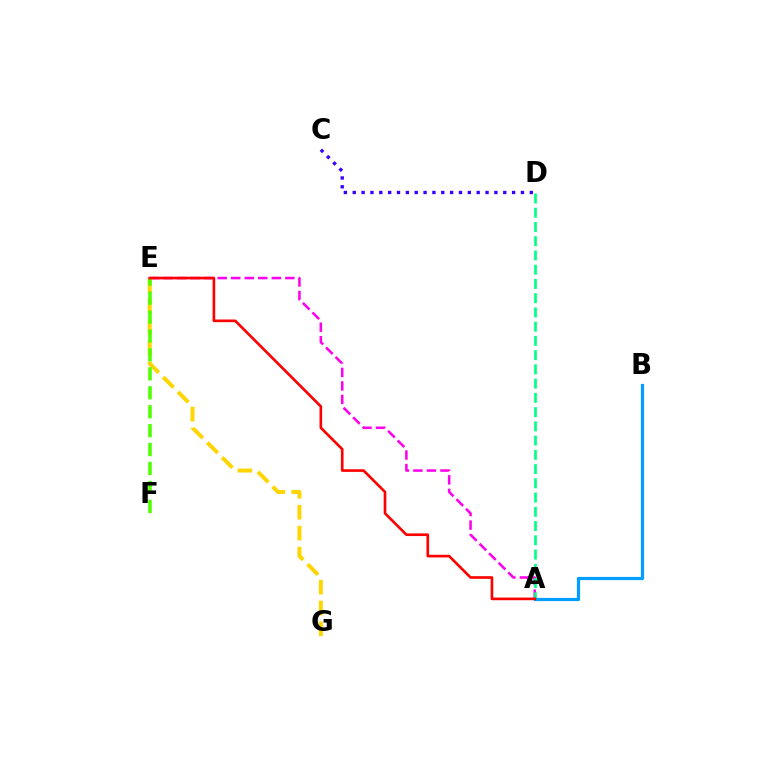{('A', 'E'): [{'color': '#ff00ed', 'line_style': 'dashed', 'thickness': 1.84}, {'color': '#ff0000', 'line_style': 'solid', 'thickness': 1.91}], ('E', 'G'): [{'color': '#ffd500', 'line_style': 'dashed', 'thickness': 2.84}], ('A', 'D'): [{'color': '#00ff86', 'line_style': 'dashed', 'thickness': 1.93}], ('A', 'B'): [{'color': '#009eff', 'line_style': 'solid', 'thickness': 2.3}], ('E', 'F'): [{'color': '#4fff00', 'line_style': 'dashed', 'thickness': 2.57}], ('C', 'D'): [{'color': '#3700ff', 'line_style': 'dotted', 'thickness': 2.41}]}